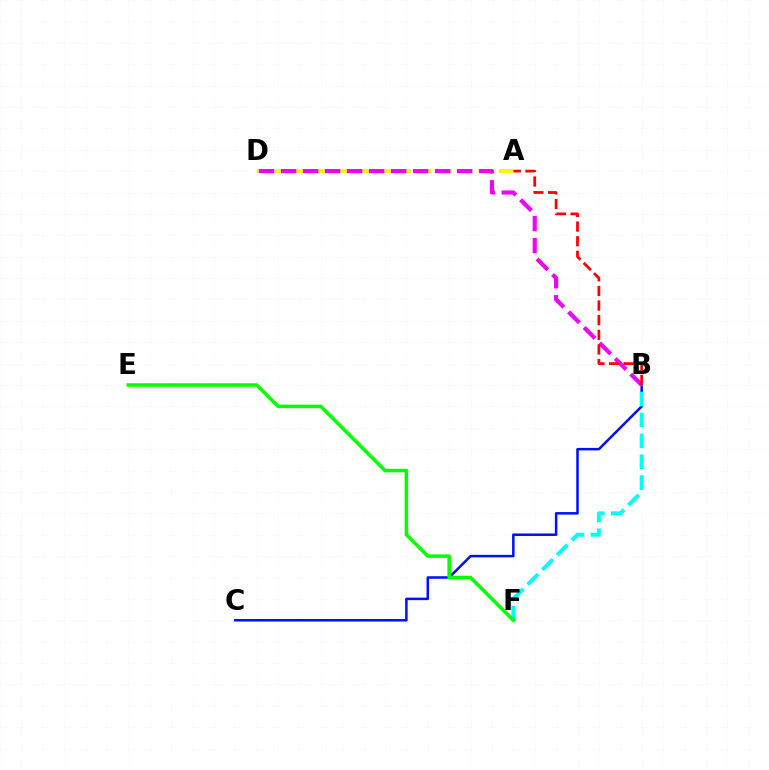{('B', 'C'): [{'color': '#0010ff', 'line_style': 'solid', 'thickness': 1.81}], ('B', 'F'): [{'color': '#00fff6', 'line_style': 'dashed', 'thickness': 2.83}], ('A', 'D'): [{'color': '#fcf500', 'line_style': 'dashed', 'thickness': 2.77}], ('E', 'F'): [{'color': '#08ff00', 'line_style': 'solid', 'thickness': 2.55}], ('B', 'D'): [{'color': '#ee00ff', 'line_style': 'dashed', 'thickness': 2.99}], ('A', 'B'): [{'color': '#ff0000', 'line_style': 'dashed', 'thickness': 1.99}]}